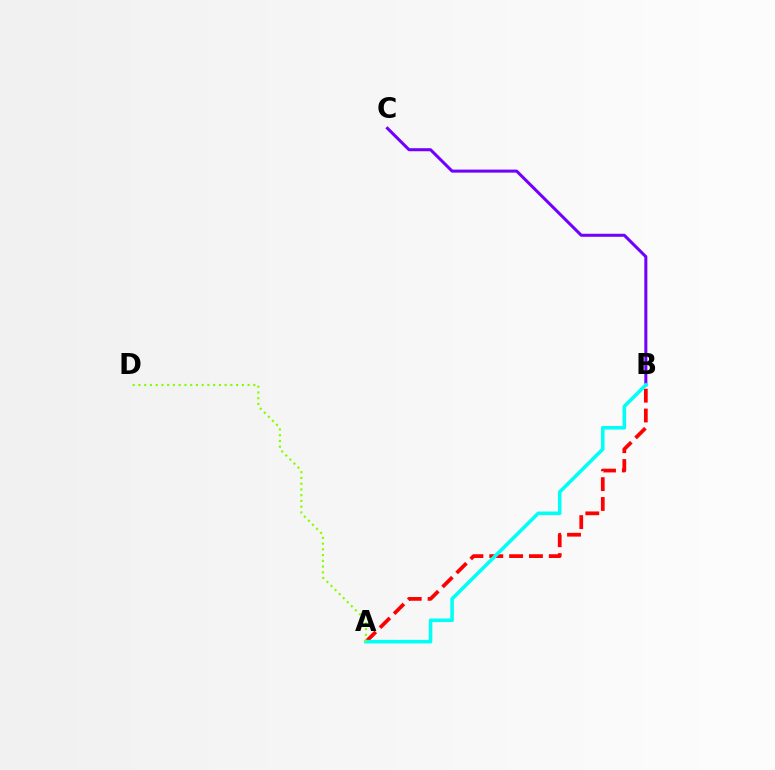{('B', 'C'): [{'color': '#7200ff', 'line_style': 'solid', 'thickness': 2.19}], ('A', 'B'): [{'color': '#ff0000', 'line_style': 'dashed', 'thickness': 2.69}, {'color': '#00fff6', 'line_style': 'solid', 'thickness': 2.57}], ('A', 'D'): [{'color': '#84ff00', 'line_style': 'dotted', 'thickness': 1.56}]}